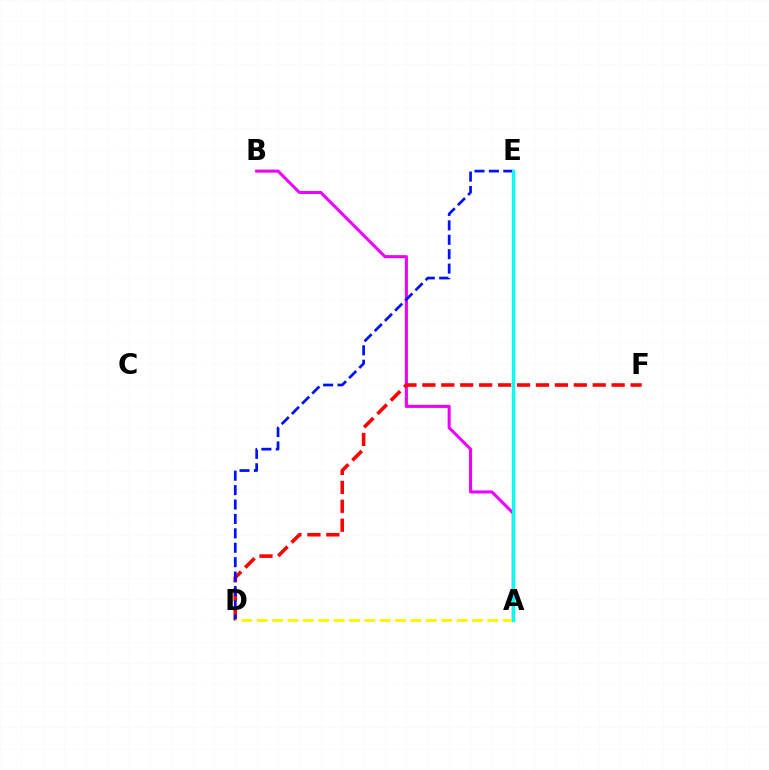{('A', 'E'): [{'color': '#08ff00', 'line_style': 'solid', 'thickness': 2.25}, {'color': '#00fff6', 'line_style': 'solid', 'thickness': 2.27}], ('A', 'B'): [{'color': '#ee00ff', 'line_style': 'solid', 'thickness': 2.21}], ('D', 'F'): [{'color': '#ff0000', 'line_style': 'dashed', 'thickness': 2.57}], ('D', 'E'): [{'color': '#0010ff', 'line_style': 'dashed', 'thickness': 1.96}], ('A', 'D'): [{'color': '#fcf500', 'line_style': 'dashed', 'thickness': 2.09}]}